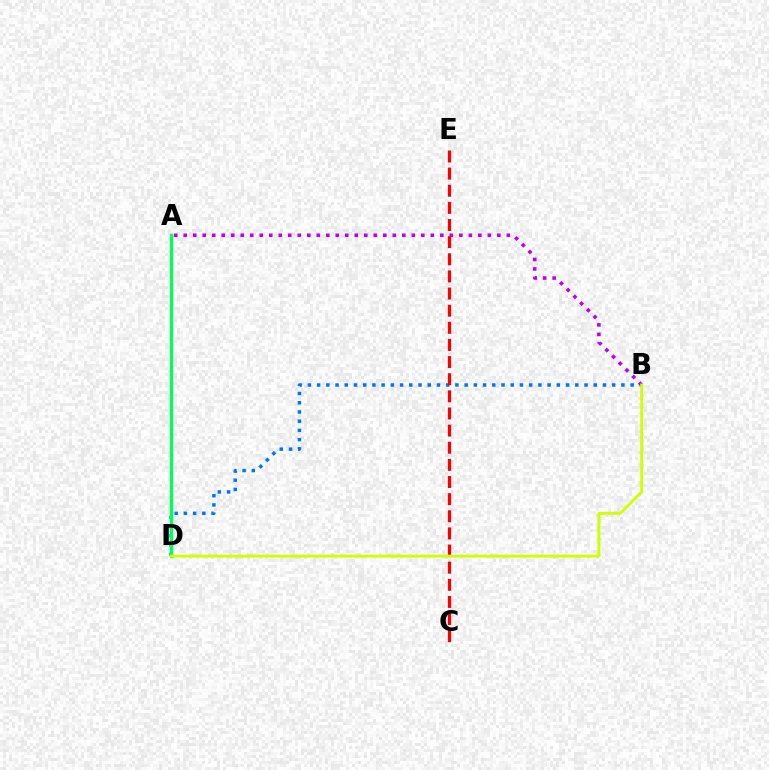{('B', 'D'): [{'color': '#0074ff', 'line_style': 'dotted', 'thickness': 2.51}, {'color': '#d1ff00', 'line_style': 'solid', 'thickness': 2.08}], ('A', 'B'): [{'color': '#b900ff', 'line_style': 'dotted', 'thickness': 2.58}], ('A', 'D'): [{'color': '#00ff5c', 'line_style': 'solid', 'thickness': 2.41}], ('C', 'E'): [{'color': '#ff0000', 'line_style': 'dashed', 'thickness': 2.33}]}